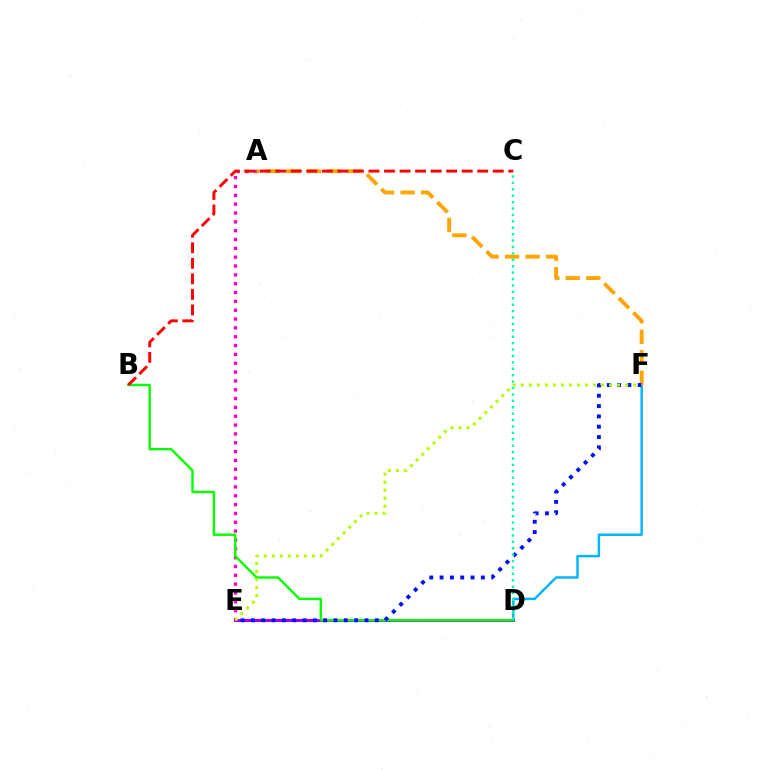{('D', 'F'): [{'color': '#00b5ff', 'line_style': 'solid', 'thickness': 1.77}], ('D', 'E'): [{'color': '#9b00ff', 'line_style': 'solid', 'thickness': 2.16}], ('A', 'E'): [{'color': '#ff00bd', 'line_style': 'dotted', 'thickness': 2.4}], ('A', 'F'): [{'color': '#ffa500', 'line_style': 'dashed', 'thickness': 2.79}], ('B', 'D'): [{'color': '#08ff00', 'line_style': 'solid', 'thickness': 1.74}], ('B', 'C'): [{'color': '#ff0000', 'line_style': 'dashed', 'thickness': 2.11}], ('E', 'F'): [{'color': '#0010ff', 'line_style': 'dotted', 'thickness': 2.8}, {'color': '#b3ff00', 'line_style': 'dotted', 'thickness': 2.18}], ('C', 'D'): [{'color': '#00ff9d', 'line_style': 'dotted', 'thickness': 1.74}]}